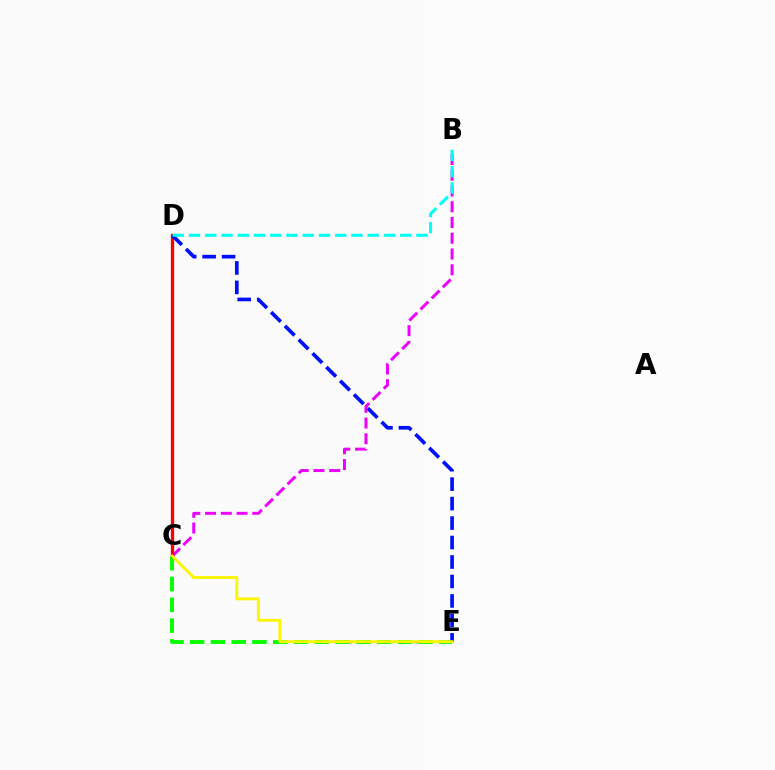{('B', 'C'): [{'color': '#ee00ff', 'line_style': 'dashed', 'thickness': 2.14}], ('C', 'E'): [{'color': '#08ff00', 'line_style': 'dashed', 'thickness': 2.82}, {'color': '#fcf500', 'line_style': 'solid', 'thickness': 2.07}], ('C', 'D'): [{'color': '#ff0000', 'line_style': 'solid', 'thickness': 2.37}], ('D', 'E'): [{'color': '#0010ff', 'line_style': 'dashed', 'thickness': 2.64}], ('B', 'D'): [{'color': '#00fff6', 'line_style': 'dashed', 'thickness': 2.21}]}